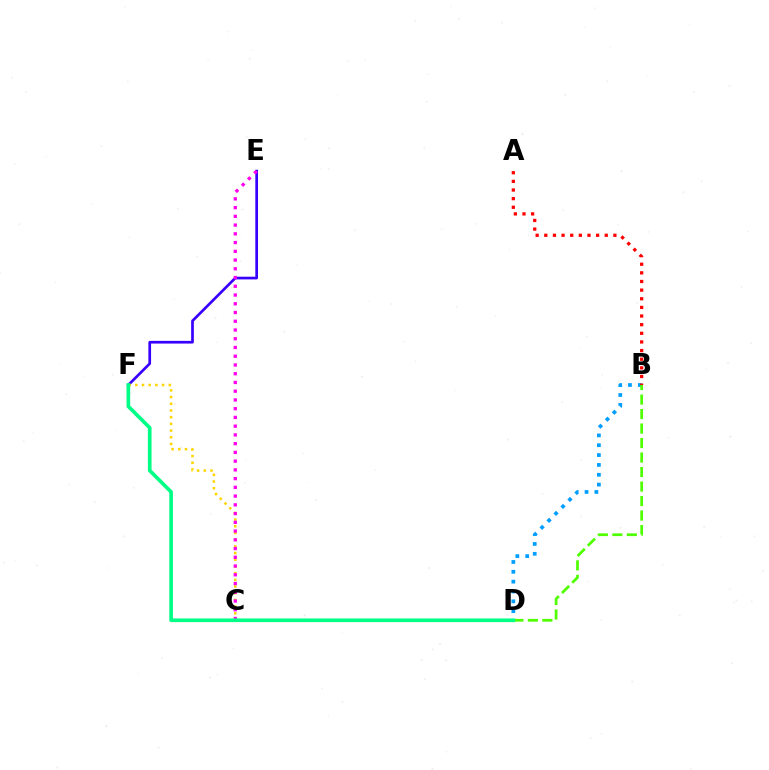{('E', 'F'): [{'color': '#3700ff', 'line_style': 'solid', 'thickness': 1.94}], ('B', 'D'): [{'color': '#009eff', 'line_style': 'dotted', 'thickness': 2.68}, {'color': '#4fff00', 'line_style': 'dashed', 'thickness': 1.97}], ('C', 'F'): [{'color': '#ffd500', 'line_style': 'dotted', 'thickness': 1.82}], ('A', 'B'): [{'color': '#ff0000', 'line_style': 'dotted', 'thickness': 2.35}], ('C', 'E'): [{'color': '#ff00ed', 'line_style': 'dotted', 'thickness': 2.38}], ('D', 'F'): [{'color': '#00ff86', 'line_style': 'solid', 'thickness': 2.64}]}